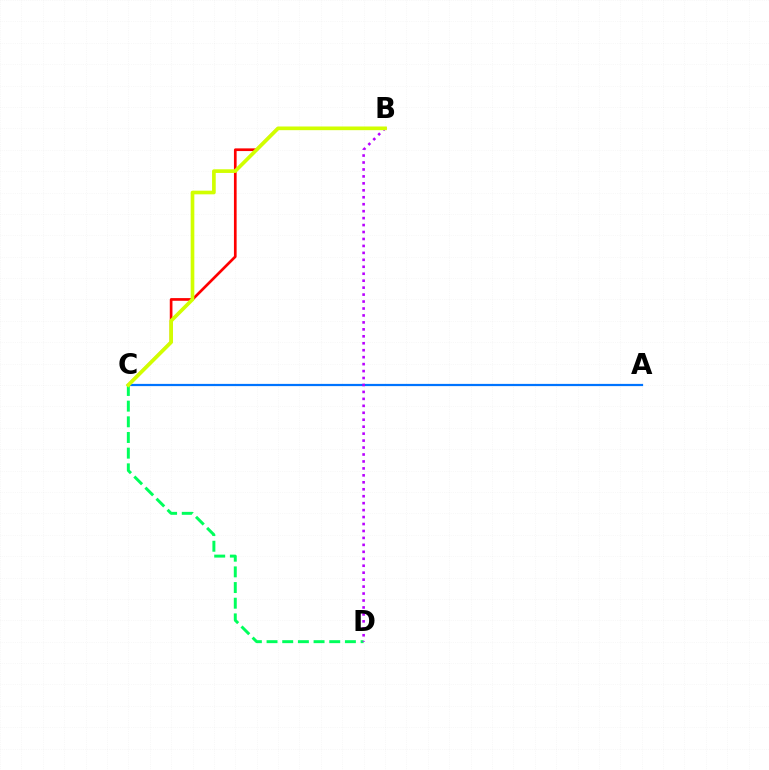{('A', 'C'): [{'color': '#0074ff', 'line_style': 'solid', 'thickness': 1.6}], ('B', 'C'): [{'color': '#ff0000', 'line_style': 'solid', 'thickness': 1.93}, {'color': '#d1ff00', 'line_style': 'solid', 'thickness': 2.64}], ('C', 'D'): [{'color': '#00ff5c', 'line_style': 'dashed', 'thickness': 2.13}], ('B', 'D'): [{'color': '#b900ff', 'line_style': 'dotted', 'thickness': 1.89}]}